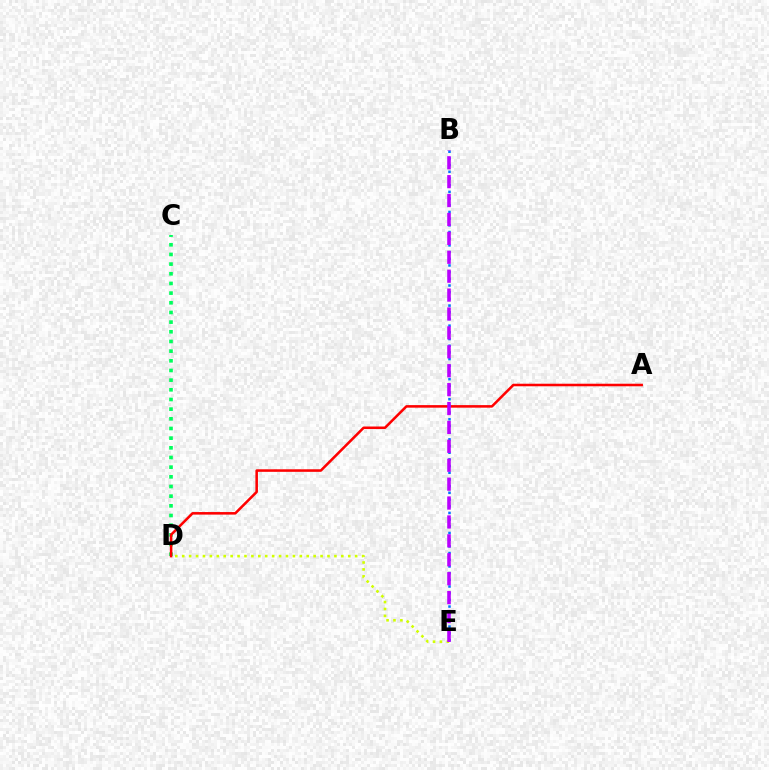{('C', 'D'): [{'color': '#00ff5c', 'line_style': 'dotted', 'thickness': 2.63}], ('A', 'D'): [{'color': '#ff0000', 'line_style': 'solid', 'thickness': 1.83}], ('D', 'E'): [{'color': '#d1ff00', 'line_style': 'dotted', 'thickness': 1.88}], ('B', 'E'): [{'color': '#0074ff', 'line_style': 'dotted', 'thickness': 1.82}, {'color': '#b900ff', 'line_style': 'dashed', 'thickness': 2.57}]}